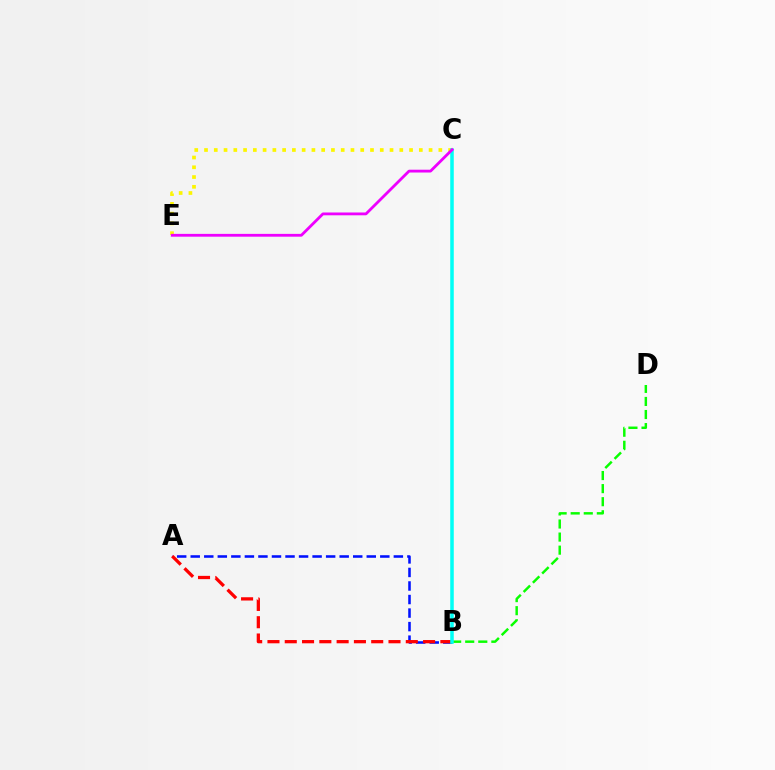{('A', 'B'): [{'color': '#0010ff', 'line_style': 'dashed', 'thickness': 1.84}, {'color': '#ff0000', 'line_style': 'dashed', 'thickness': 2.35}], ('C', 'E'): [{'color': '#fcf500', 'line_style': 'dotted', 'thickness': 2.65}, {'color': '#ee00ff', 'line_style': 'solid', 'thickness': 2.02}], ('B', 'D'): [{'color': '#08ff00', 'line_style': 'dashed', 'thickness': 1.78}], ('B', 'C'): [{'color': '#00fff6', 'line_style': 'solid', 'thickness': 2.54}]}